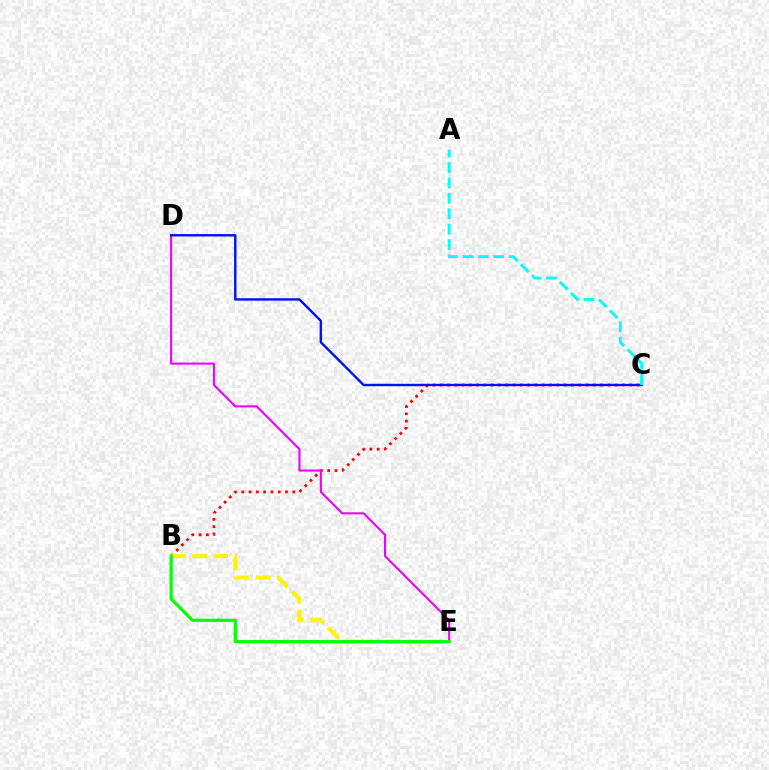{('B', 'C'): [{'color': '#ff0000', 'line_style': 'dotted', 'thickness': 1.98}], ('D', 'E'): [{'color': '#ee00ff', 'line_style': 'solid', 'thickness': 1.51}], ('C', 'D'): [{'color': '#0010ff', 'line_style': 'solid', 'thickness': 1.73}], ('B', 'E'): [{'color': '#fcf500', 'line_style': 'dashed', 'thickness': 2.88}, {'color': '#08ff00', 'line_style': 'solid', 'thickness': 2.28}], ('A', 'C'): [{'color': '#00fff6', 'line_style': 'dashed', 'thickness': 2.09}]}